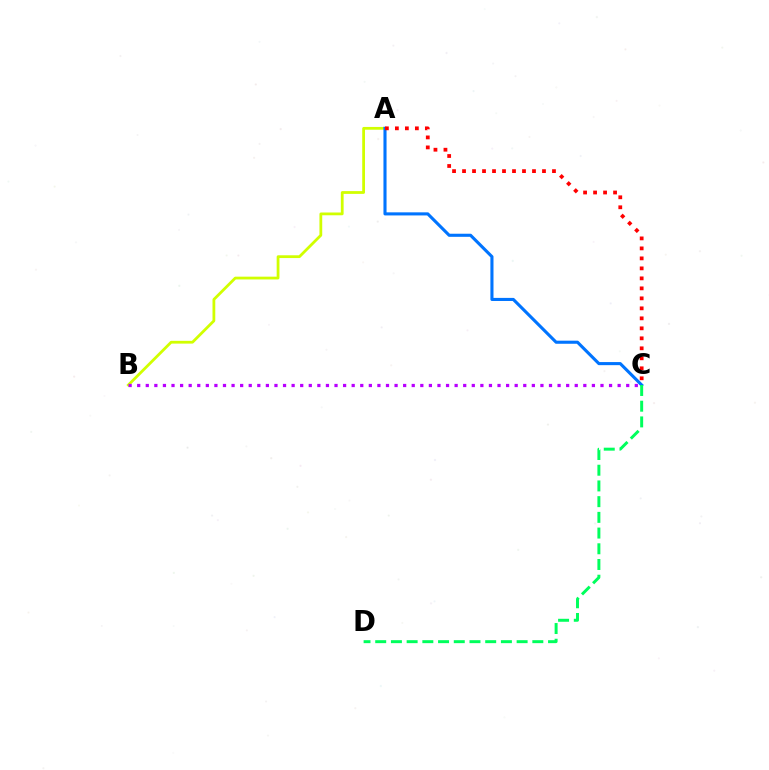{('A', 'B'): [{'color': '#d1ff00', 'line_style': 'solid', 'thickness': 2.0}], ('A', 'C'): [{'color': '#0074ff', 'line_style': 'solid', 'thickness': 2.23}, {'color': '#ff0000', 'line_style': 'dotted', 'thickness': 2.72}], ('C', 'D'): [{'color': '#00ff5c', 'line_style': 'dashed', 'thickness': 2.13}], ('B', 'C'): [{'color': '#b900ff', 'line_style': 'dotted', 'thickness': 2.33}]}